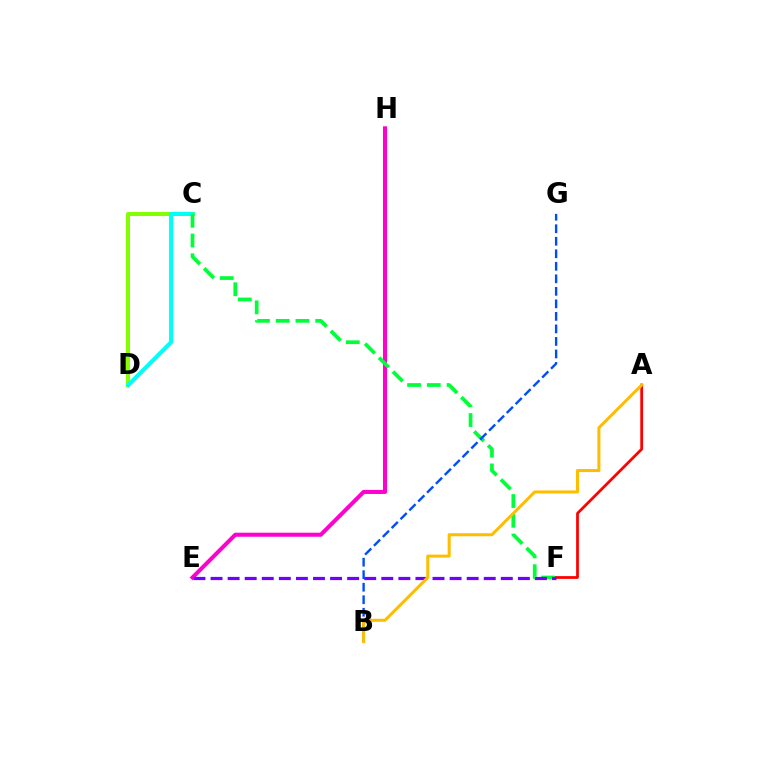{('C', 'D'): [{'color': '#84ff00', 'line_style': 'solid', 'thickness': 2.9}, {'color': '#00fff6', 'line_style': 'solid', 'thickness': 2.97}], ('E', 'H'): [{'color': '#ff00cf', 'line_style': 'solid', 'thickness': 2.91}], ('A', 'F'): [{'color': '#ff0000', 'line_style': 'solid', 'thickness': 1.98}], ('C', 'F'): [{'color': '#00ff39', 'line_style': 'dashed', 'thickness': 2.68}], ('E', 'F'): [{'color': '#7200ff', 'line_style': 'dashed', 'thickness': 2.32}], ('B', 'G'): [{'color': '#004bff', 'line_style': 'dashed', 'thickness': 1.7}], ('A', 'B'): [{'color': '#ffbd00', 'line_style': 'solid', 'thickness': 2.19}]}